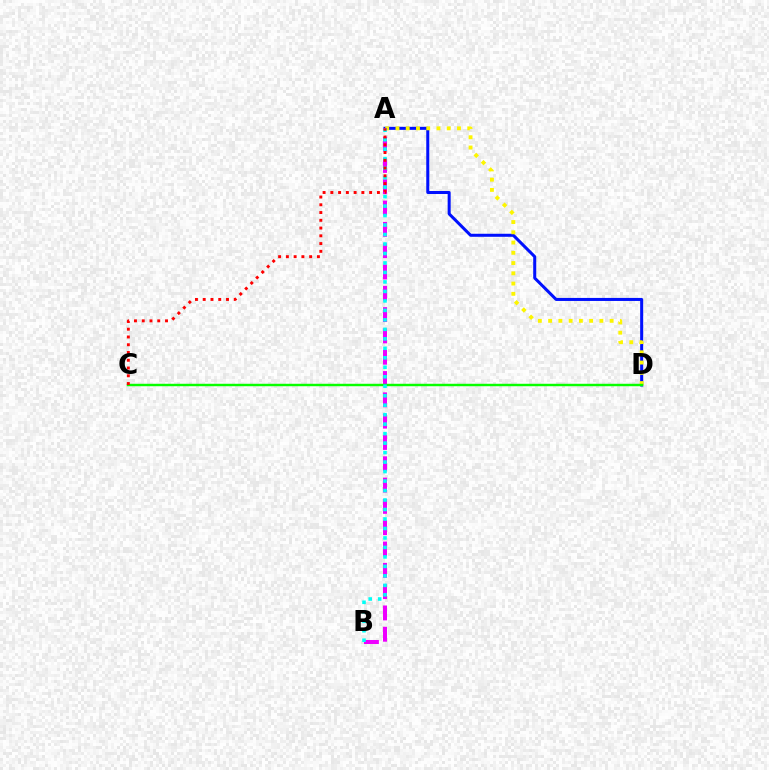{('A', 'D'): [{'color': '#0010ff', 'line_style': 'solid', 'thickness': 2.18}, {'color': '#fcf500', 'line_style': 'dotted', 'thickness': 2.79}], ('A', 'B'): [{'color': '#ee00ff', 'line_style': 'dashed', 'thickness': 2.89}, {'color': '#00fff6', 'line_style': 'dotted', 'thickness': 2.58}], ('C', 'D'): [{'color': '#08ff00', 'line_style': 'solid', 'thickness': 1.76}], ('A', 'C'): [{'color': '#ff0000', 'line_style': 'dotted', 'thickness': 2.11}]}